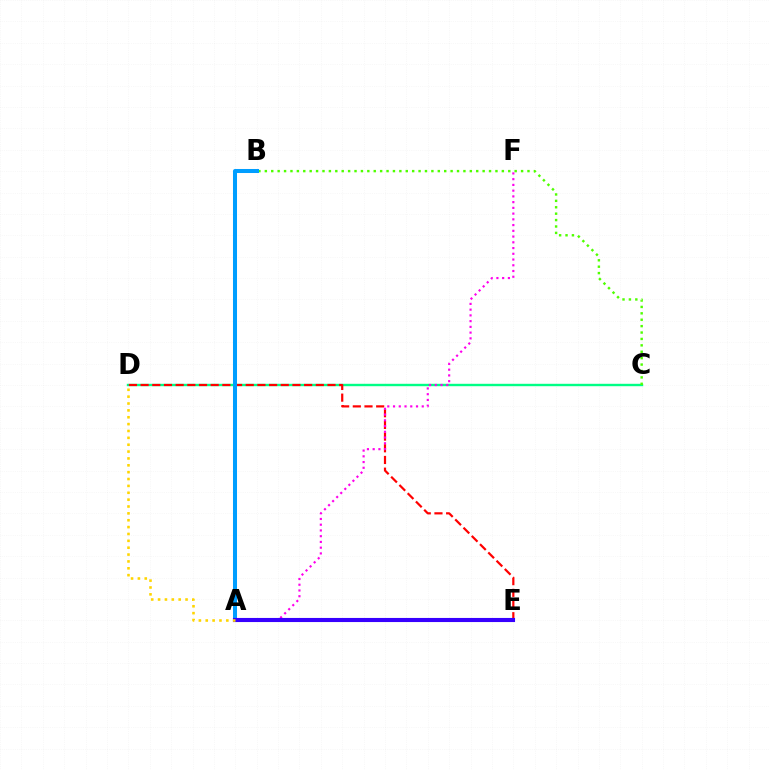{('C', 'D'): [{'color': '#00ff86', 'line_style': 'solid', 'thickness': 1.73}], ('D', 'E'): [{'color': '#ff0000', 'line_style': 'dashed', 'thickness': 1.59}], ('B', 'C'): [{'color': '#4fff00', 'line_style': 'dotted', 'thickness': 1.74}], ('A', 'F'): [{'color': '#ff00ed', 'line_style': 'dotted', 'thickness': 1.56}], ('A', 'B'): [{'color': '#009eff', 'line_style': 'solid', 'thickness': 2.9}], ('A', 'E'): [{'color': '#3700ff', 'line_style': 'solid', 'thickness': 2.95}], ('A', 'D'): [{'color': '#ffd500', 'line_style': 'dotted', 'thickness': 1.87}]}